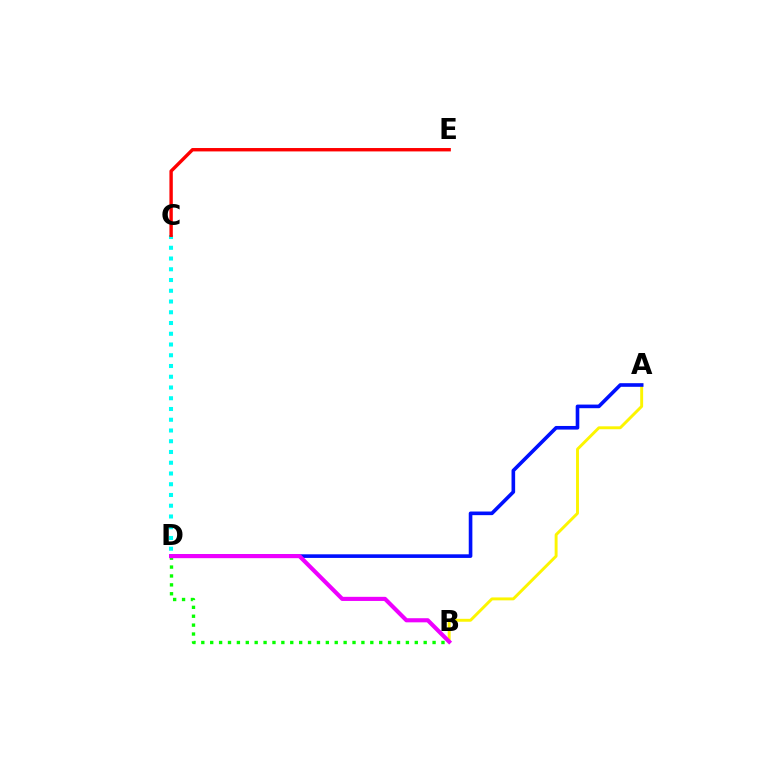{('C', 'D'): [{'color': '#00fff6', 'line_style': 'dotted', 'thickness': 2.92}], ('A', 'B'): [{'color': '#fcf500', 'line_style': 'solid', 'thickness': 2.1}], ('B', 'D'): [{'color': '#08ff00', 'line_style': 'dotted', 'thickness': 2.42}, {'color': '#ee00ff', 'line_style': 'solid', 'thickness': 2.97}], ('C', 'E'): [{'color': '#ff0000', 'line_style': 'solid', 'thickness': 2.44}], ('A', 'D'): [{'color': '#0010ff', 'line_style': 'solid', 'thickness': 2.61}]}